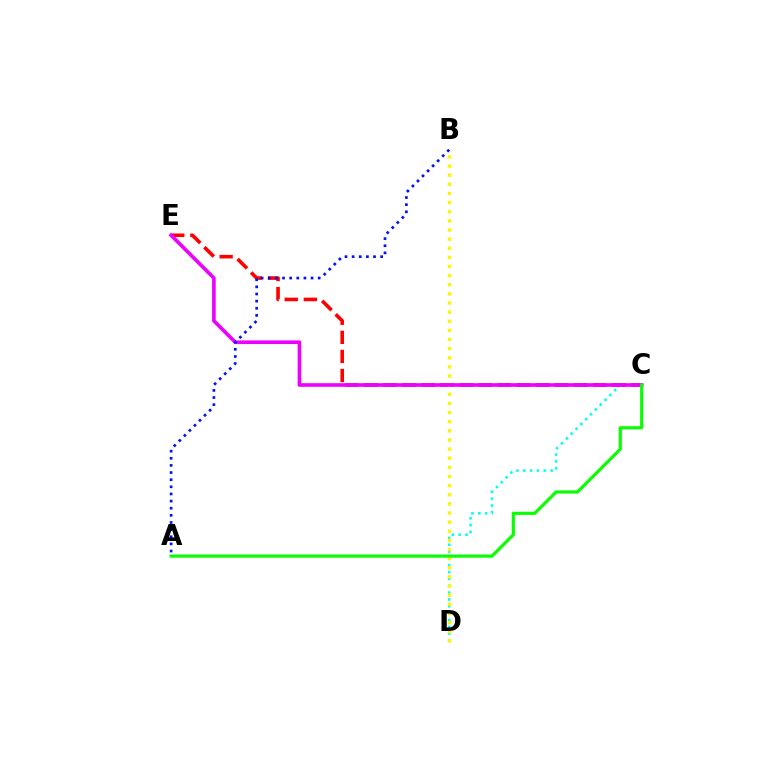{('C', 'E'): [{'color': '#ff0000', 'line_style': 'dashed', 'thickness': 2.59}, {'color': '#ee00ff', 'line_style': 'solid', 'thickness': 2.61}], ('C', 'D'): [{'color': '#00fff6', 'line_style': 'dotted', 'thickness': 1.86}], ('B', 'D'): [{'color': '#fcf500', 'line_style': 'dotted', 'thickness': 2.48}], ('A', 'B'): [{'color': '#0010ff', 'line_style': 'dotted', 'thickness': 1.94}], ('A', 'C'): [{'color': '#08ff00', 'line_style': 'solid', 'thickness': 2.27}]}